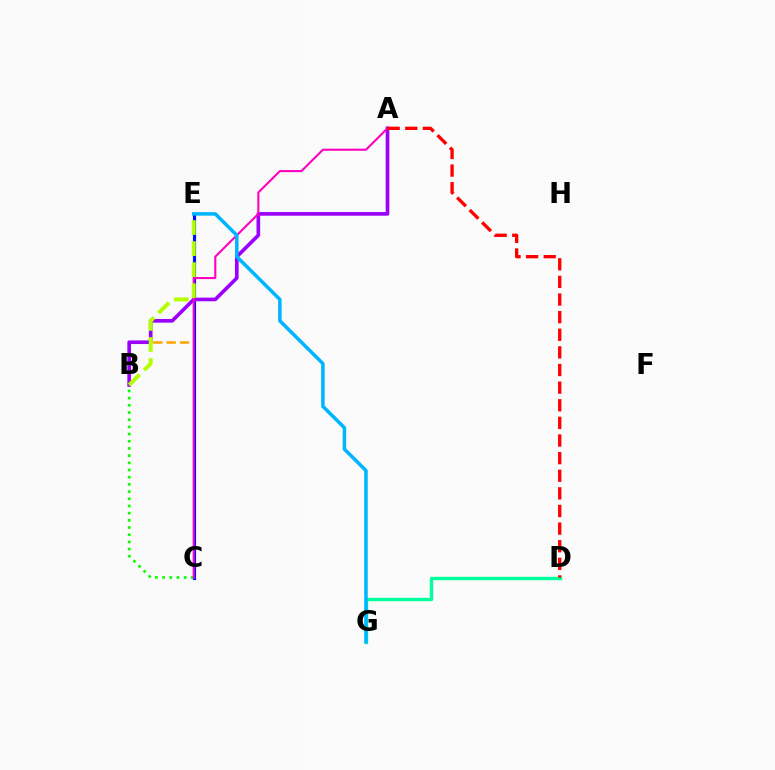{('D', 'G'): [{'color': '#00ff9d', 'line_style': 'solid', 'thickness': 2.44}], ('B', 'E'): [{'color': '#ffa500', 'line_style': 'dashed', 'thickness': 1.81}, {'color': '#b3ff00', 'line_style': 'dashed', 'thickness': 2.86}], ('C', 'E'): [{'color': '#0010ff', 'line_style': 'solid', 'thickness': 2.27}], ('A', 'B'): [{'color': '#9b00ff', 'line_style': 'solid', 'thickness': 2.62}], ('B', 'C'): [{'color': '#08ff00', 'line_style': 'dotted', 'thickness': 1.95}], ('A', 'C'): [{'color': '#ff00bd', 'line_style': 'solid', 'thickness': 1.5}], ('E', 'G'): [{'color': '#00b5ff', 'line_style': 'solid', 'thickness': 2.53}], ('A', 'D'): [{'color': '#ff0000', 'line_style': 'dashed', 'thickness': 2.39}]}